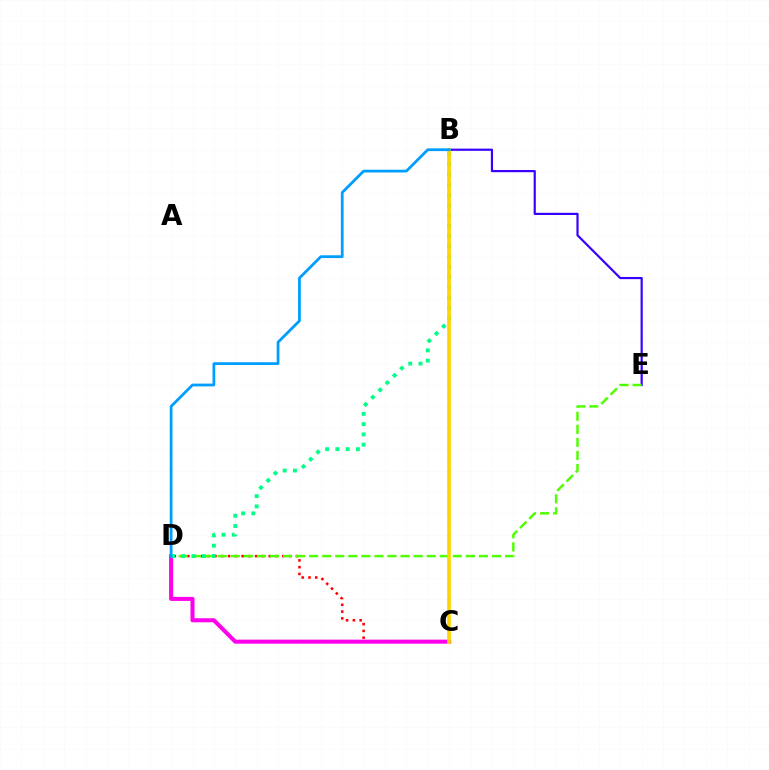{('C', 'D'): [{'color': '#ff0000', 'line_style': 'dotted', 'thickness': 1.84}, {'color': '#ff00ed', 'line_style': 'solid', 'thickness': 2.91}], ('B', 'E'): [{'color': '#3700ff', 'line_style': 'solid', 'thickness': 1.58}], ('D', 'E'): [{'color': '#4fff00', 'line_style': 'dashed', 'thickness': 1.77}], ('B', 'D'): [{'color': '#00ff86', 'line_style': 'dotted', 'thickness': 2.79}, {'color': '#009eff', 'line_style': 'solid', 'thickness': 2.0}], ('B', 'C'): [{'color': '#ffd500', 'line_style': 'solid', 'thickness': 2.63}]}